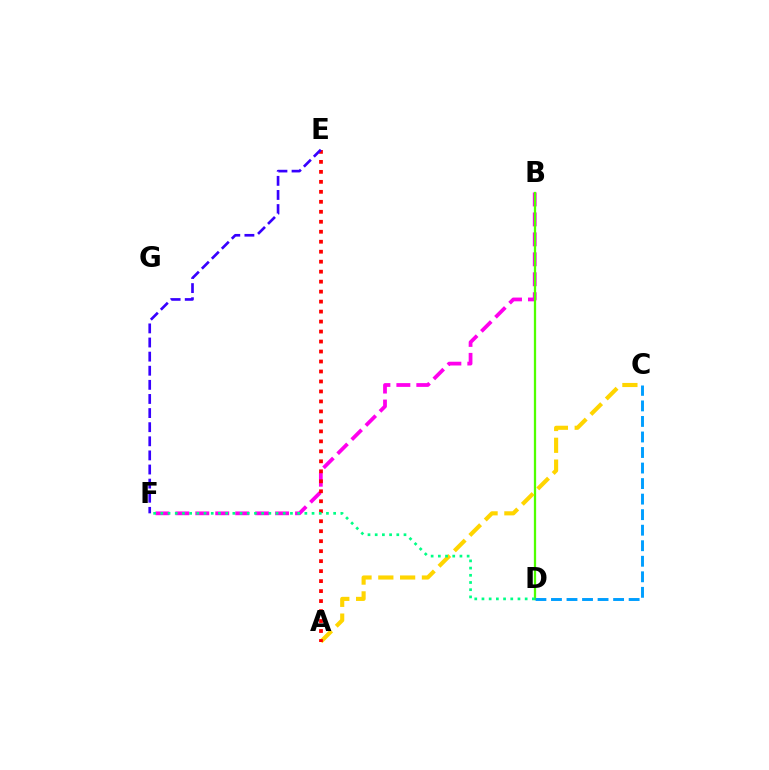{('B', 'F'): [{'color': '#ff00ed', 'line_style': 'dashed', 'thickness': 2.71}], ('B', 'D'): [{'color': '#4fff00', 'line_style': 'solid', 'thickness': 1.64}], ('A', 'C'): [{'color': '#ffd500', 'line_style': 'dashed', 'thickness': 2.96}], ('A', 'E'): [{'color': '#ff0000', 'line_style': 'dotted', 'thickness': 2.71}], ('D', 'F'): [{'color': '#00ff86', 'line_style': 'dotted', 'thickness': 1.96}], ('E', 'F'): [{'color': '#3700ff', 'line_style': 'dashed', 'thickness': 1.92}], ('C', 'D'): [{'color': '#009eff', 'line_style': 'dashed', 'thickness': 2.11}]}